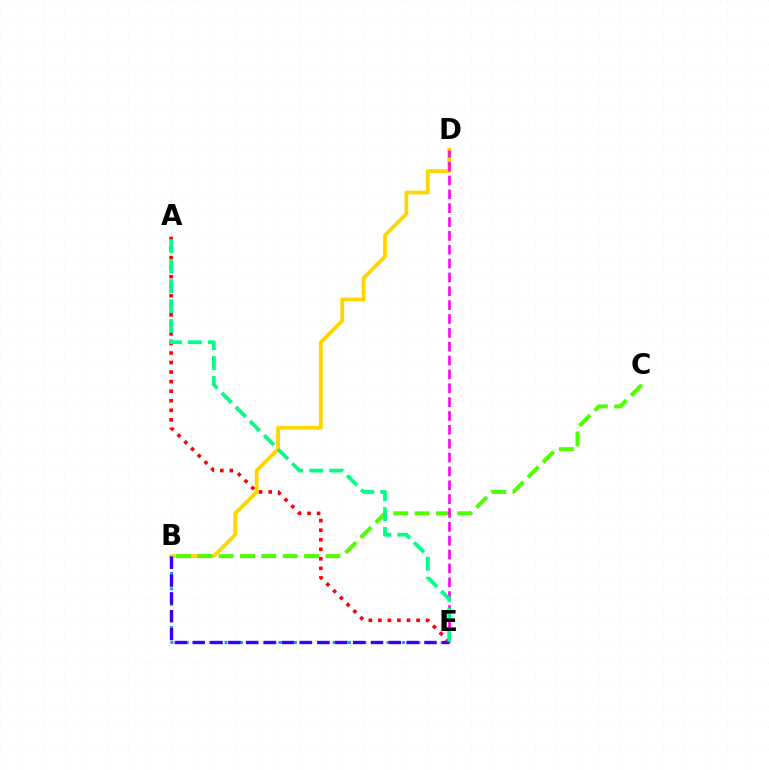{('B', 'D'): [{'color': '#ffd500', 'line_style': 'solid', 'thickness': 2.73}], ('B', 'C'): [{'color': '#4fff00', 'line_style': 'dashed', 'thickness': 2.9}], ('D', 'E'): [{'color': '#ff00ed', 'line_style': 'dashed', 'thickness': 1.88}], ('B', 'E'): [{'color': '#009eff', 'line_style': 'dotted', 'thickness': 2.1}, {'color': '#3700ff', 'line_style': 'dashed', 'thickness': 2.42}], ('A', 'E'): [{'color': '#ff0000', 'line_style': 'dotted', 'thickness': 2.59}, {'color': '#00ff86', 'line_style': 'dashed', 'thickness': 2.71}]}